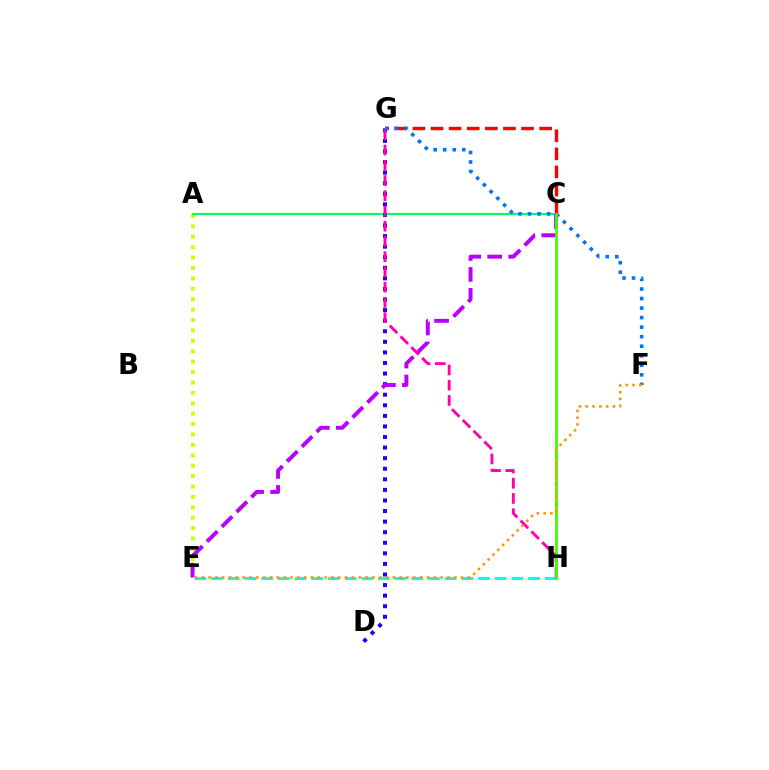{('A', 'E'): [{'color': '#d1ff00', 'line_style': 'dotted', 'thickness': 2.83}], ('A', 'C'): [{'color': '#00ff5c', 'line_style': 'solid', 'thickness': 1.54}], ('D', 'G'): [{'color': '#2500ff', 'line_style': 'dotted', 'thickness': 2.87}], ('C', 'G'): [{'color': '#ff0000', 'line_style': 'dashed', 'thickness': 2.46}], ('C', 'E'): [{'color': '#b900ff', 'line_style': 'dashed', 'thickness': 2.85}], ('F', 'G'): [{'color': '#0074ff', 'line_style': 'dotted', 'thickness': 2.59}], ('E', 'H'): [{'color': '#00fff6', 'line_style': 'dashed', 'thickness': 2.27}], ('G', 'H'): [{'color': '#ff00ac', 'line_style': 'dashed', 'thickness': 2.07}], ('C', 'H'): [{'color': '#3dff00', 'line_style': 'solid', 'thickness': 2.01}], ('E', 'F'): [{'color': '#ff9400', 'line_style': 'dotted', 'thickness': 1.85}]}